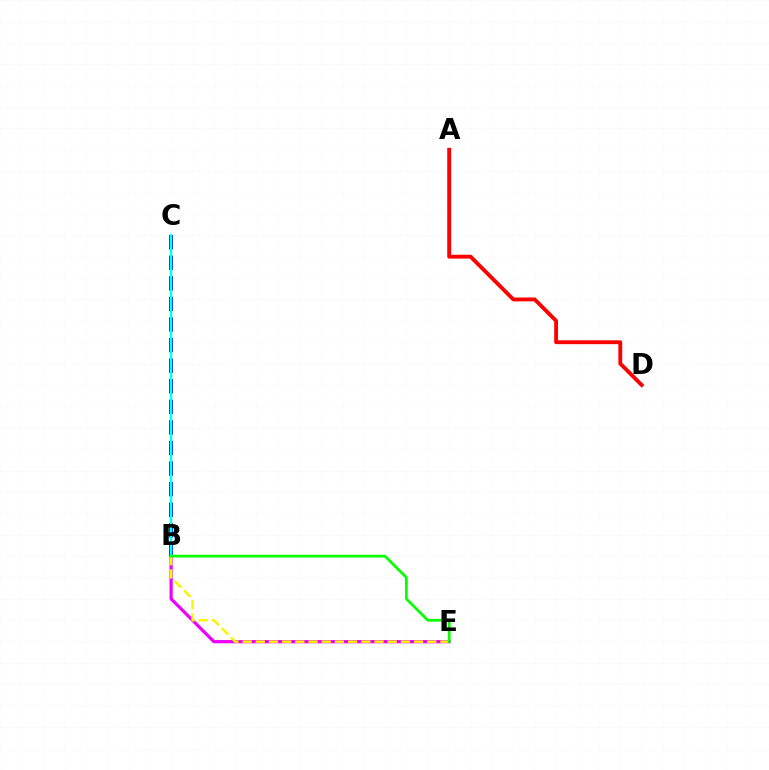{('B', 'E'): [{'color': '#ee00ff', 'line_style': 'solid', 'thickness': 2.31}, {'color': '#fcf500', 'line_style': 'dashed', 'thickness': 1.79}, {'color': '#08ff00', 'line_style': 'solid', 'thickness': 1.97}], ('B', 'C'): [{'color': '#0010ff', 'line_style': 'dashed', 'thickness': 2.8}, {'color': '#00fff6', 'line_style': 'solid', 'thickness': 1.74}], ('A', 'D'): [{'color': '#ff0000', 'line_style': 'solid', 'thickness': 2.78}]}